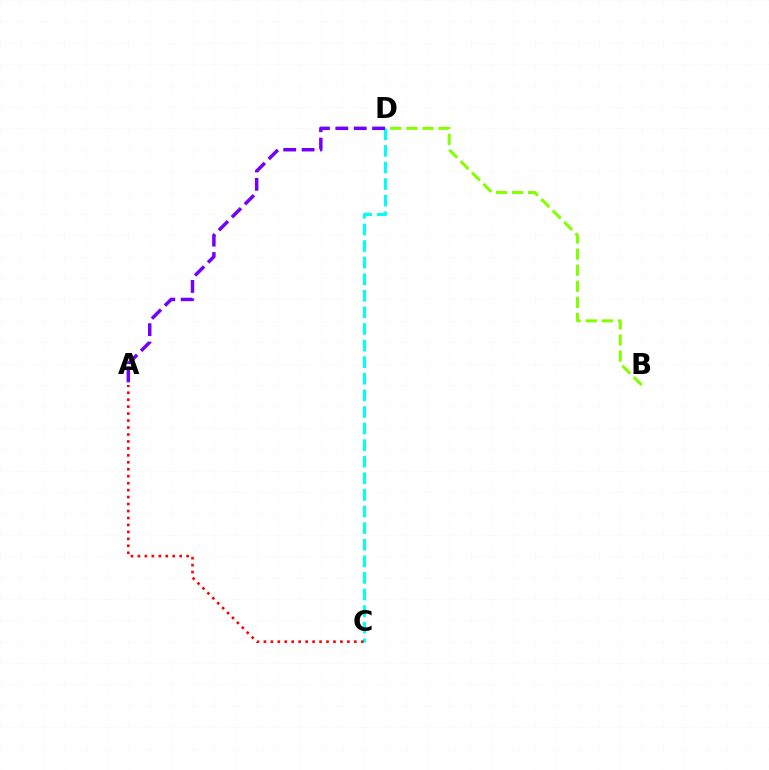{('B', 'D'): [{'color': '#84ff00', 'line_style': 'dashed', 'thickness': 2.18}], ('C', 'D'): [{'color': '#00fff6', 'line_style': 'dashed', 'thickness': 2.25}], ('A', 'C'): [{'color': '#ff0000', 'line_style': 'dotted', 'thickness': 1.89}], ('A', 'D'): [{'color': '#7200ff', 'line_style': 'dashed', 'thickness': 2.5}]}